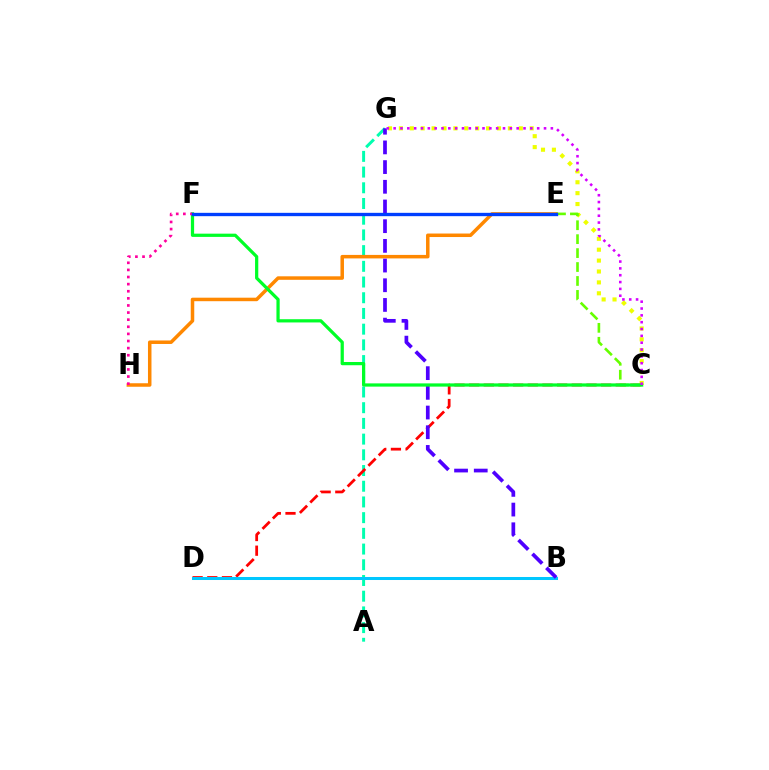{('A', 'G'): [{'color': '#00ffaf', 'line_style': 'dashed', 'thickness': 2.13}], ('C', 'D'): [{'color': '#ff0000', 'line_style': 'dashed', 'thickness': 1.99}], ('B', 'D'): [{'color': '#00c7ff', 'line_style': 'solid', 'thickness': 2.17}], ('C', 'G'): [{'color': '#eeff00', 'line_style': 'dotted', 'thickness': 2.96}, {'color': '#d600ff', 'line_style': 'dotted', 'thickness': 1.86}], ('E', 'H'): [{'color': '#ff8800', 'line_style': 'solid', 'thickness': 2.52}], ('C', 'E'): [{'color': '#66ff00', 'line_style': 'dashed', 'thickness': 1.89}], ('B', 'G'): [{'color': '#4f00ff', 'line_style': 'dashed', 'thickness': 2.68}], ('C', 'F'): [{'color': '#00ff27', 'line_style': 'solid', 'thickness': 2.33}], ('F', 'H'): [{'color': '#ff00a0', 'line_style': 'dotted', 'thickness': 1.93}], ('E', 'F'): [{'color': '#003fff', 'line_style': 'solid', 'thickness': 2.4}]}